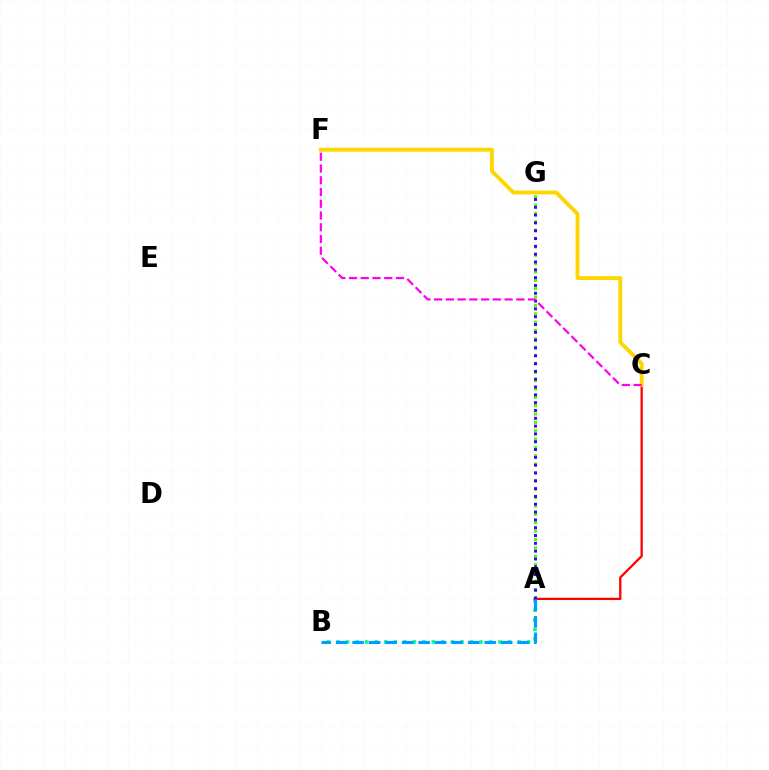{('A', 'B'): [{'color': '#00ff86', 'line_style': 'dotted', 'thickness': 2.59}, {'color': '#009eff', 'line_style': 'dashed', 'thickness': 2.24}], ('A', 'C'): [{'color': '#ff0000', 'line_style': 'solid', 'thickness': 1.65}], ('C', 'F'): [{'color': '#ffd500', 'line_style': 'solid', 'thickness': 2.78}, {'color': '#ff00ed', 'line_style': 'dashed', 'thickness': 1.6}], ('A', 'G'): [{'color': '#4fff00', 'line_style': 'dotted', 'thickness': 2.27}, {'color': '#3700ff', 'line_style': 'dotted', 'thickness': 2.12}]}